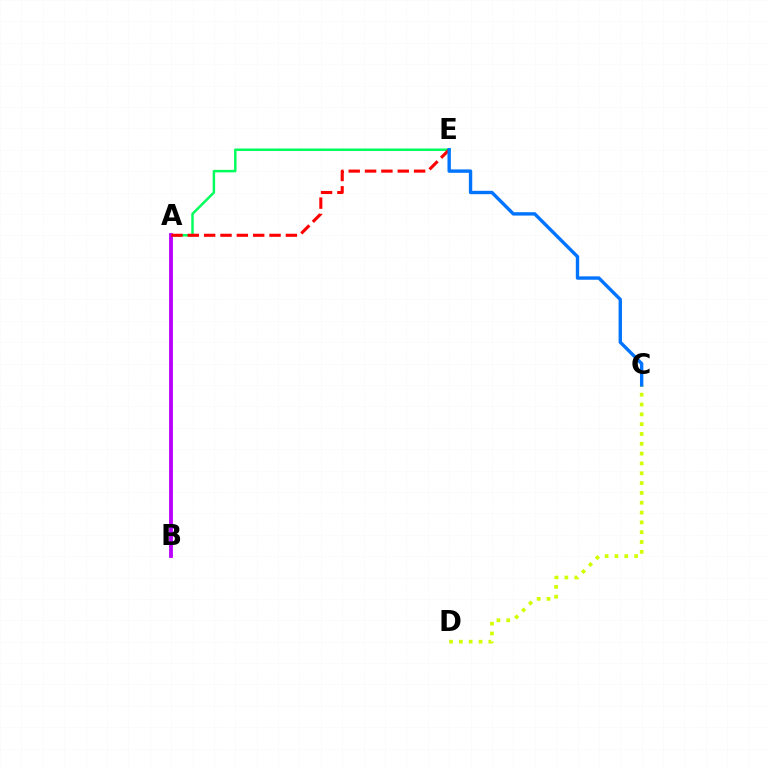{('A', 'E'): [{'color': '#00ff5c', 'line_style': 'solid', 'thickness': 1.78}, {'color': '#ff0000', 'line_style': 'dashed', 'thickness': 2.22}], ('A', 'B'): [{'color': '#b900ff', 'line_style': 'solid', 'thickness': 2.75}], ('C', 'D'): [{'color': '#d1ff00', 'line_style': 'dotted', 'thickness': 2.67}], ('C', 'E'): [{'color': '#0074ff', 'line_style': 'solid', 'thickness': 2.43}]}